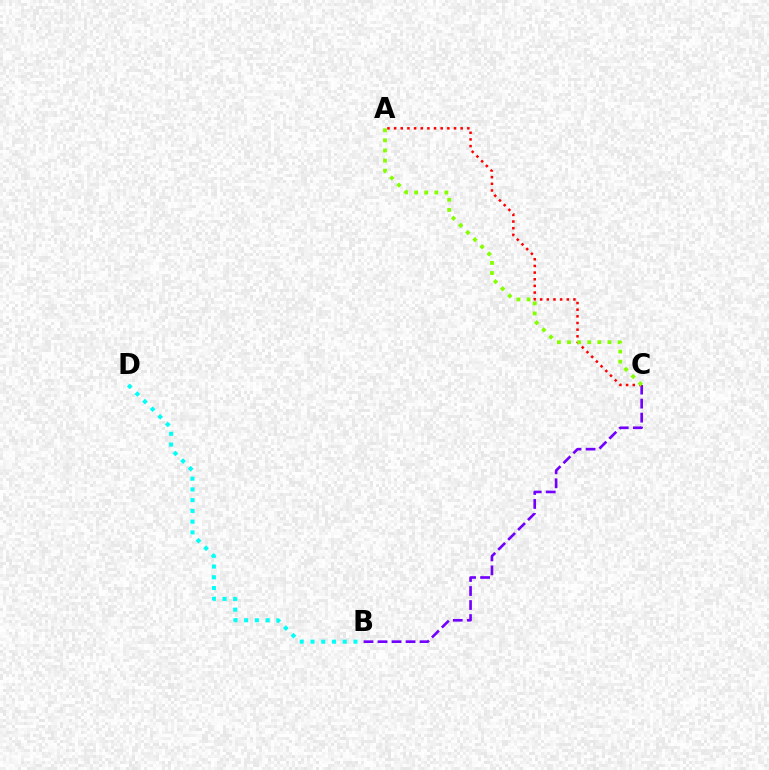{('B', 'C'): [{'color': '#7200ff', 'line_style': 'dashed', 'thickness': 1.9}], ('A', 'C'): [{'color': '#ff0000', 'line_style': 'dotted', 'thickness': 1.81}, {'color': '#84ff00', 'line_style': 'dotted', 'thickness': 2.74}], ('B', 'D'): [{'color': '#00fff6', 'line_style': 'dotted', 'thickness': 2.92}]}